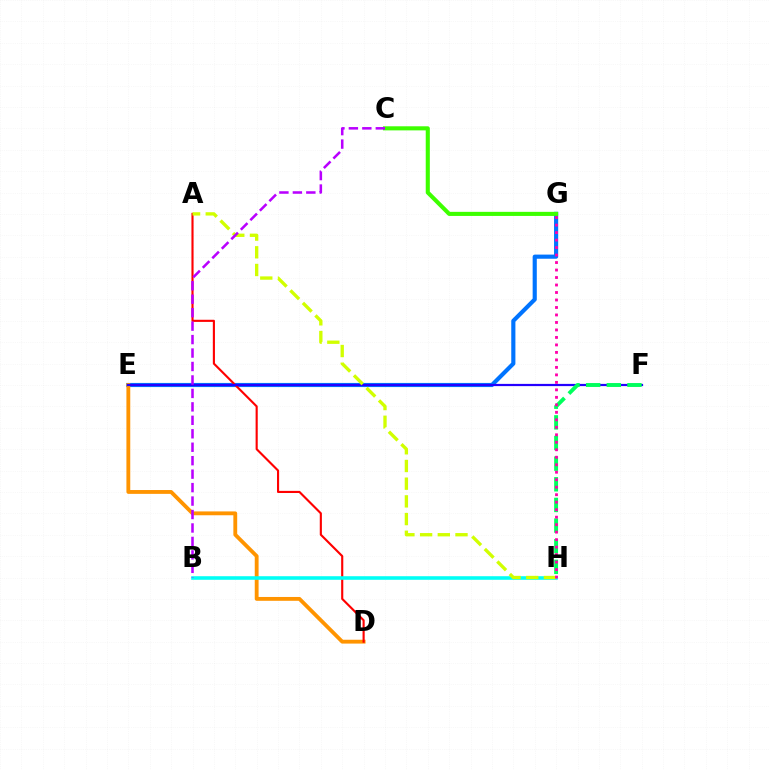{('E', 'G'): [{'color': '#0074ff', 'line_style': 'solid', 'thickness': 2.98}], ('D', 'E'): [{'color': '#ff9400', 'line_style': 'solid', 'thickness': 2.76}], ('A', 'D'): [{'color': '#ff0000', 'line_style': 'solid', 'thickness': 1.53}], ('B', 'H'): [{'color': '#00fff6', 'line_style': 'solid', 'thickness': 2.57}], ('E', 'F'): [{'color': '#2500ff', 'line_style': 'solid', 'thickness': 1.6}], ('A', 'H'): [{'color': '#d1ff00', 'line_style': 'dashed', 'thickness': 2.4}], ('F', 'H'): [{'color': '#00ff5c', 'line_style': 'dashed', 'thickness': 2.8}], ('C', 'G'): [{'color': '#3dff00', 'line_style': 'solid', 'thickness': 2.94}], ('G', 'H'): [{'color': '#ff00ac', 'line_style': 'dotted', 'thickness': 2.03}], ('B', 'C'): [{'color': '#b900ff', 'line_style': 'dashed', 'thickness': 1.83}]}